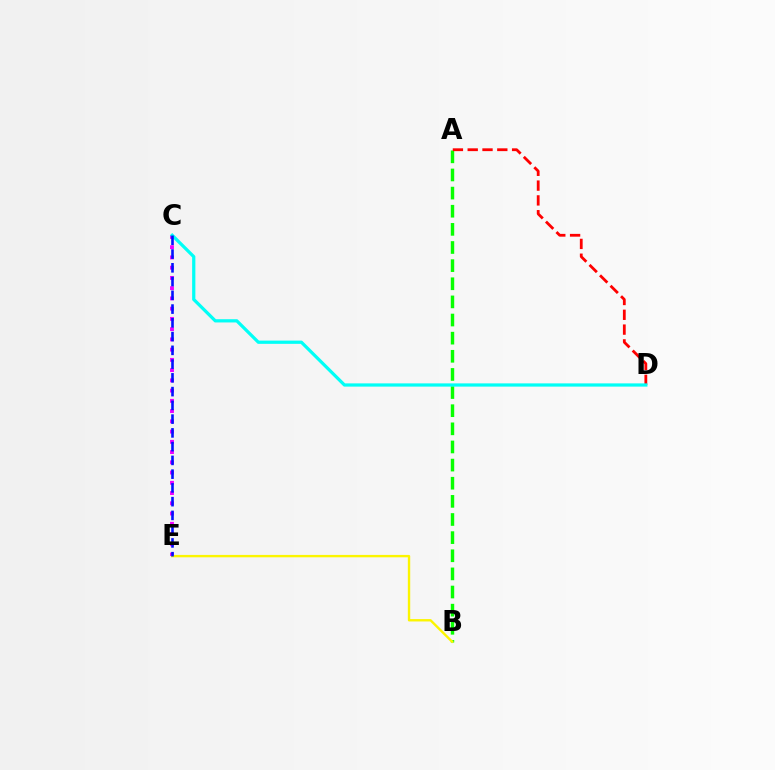{('C', 'E'): [{'color': '#ee00ff', 'line_style': 'dotted', 'thickness': 2.78}, {'color': '#0010ff', 'line_style': 'dashed', 'thickness': 1.87}], ('A', 'B'): [{'color': '#08ff00', 'line_style': 'dashed', 'thickness': 2.46}], ('B', 'E'): [{'color': '#fcf500', 'line_style': 'solid', 'thickness': 1.72}], ('A', 'D'): [{'color': '#ff0000', 'line_style': 'dashed', 'thickness': 2.01}], ('C', 'D'): [{'color': '#00fff6', 'line_style': 'solid', 'thickness': 2.33}]}